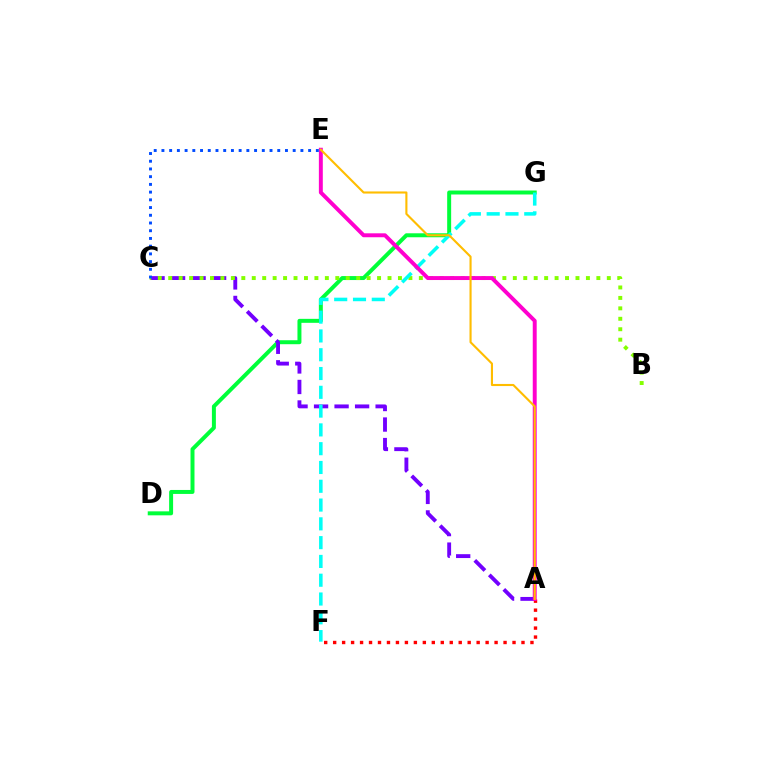{('A', 'F'): [{'color': '#ff0000', 'line_style': 'dotted', 'thickness': 2.44}], ('D', 'G'): [{'color': '#00ff39', 'line_style': 'solid', 'thickness': 2.86}], ('A', 'C'): [{'color': '#7200ff', 'line_style': 'dashed', 'thickness': 2.79}], ('B', 'C'): [{'color': '#84ff00', 'line_style': 'dotted', 'thickness': 2.84}], ('F', 'G'): [{'color': '#00fff6', 'line_style': 'dashed', 'thickness': 2.55}], ('A', 'E'): [{'color': '#ff00cf', 'line_style': 'solid', 'thickness': 2.83}, {'color': '#ffbd00', 'line_style': 'solid', 'thickness': 1.52}], ('C', 'E'): [{'color': '#004bff', 'line_style': 'dotted', 'thickness': 2.1}]}